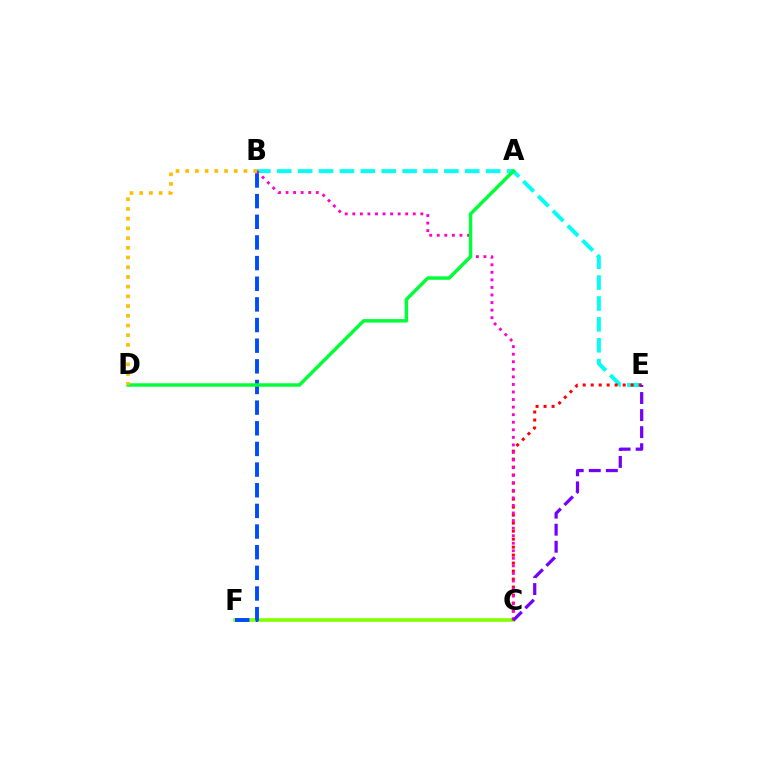{('B', 'E'): [{'color': '#00fff6', 'line_style': 'dashed', 'thickness': 2.84}], ('C', 'F'): [{'color': '#84ff00', 'line_style': 'solid', 'thickness': 2.61}], ('C', 'E'): [{'color': '#ff0000', 'line_style': 'dotted', 'thickness': 2.17}, {'color': '#7200ff', 'line_style': 'dashed', 'thickness': 2.32}], ('B', 'C'): [{'color': '#ff00cf', 'line_style': 'dotted', 'thickness': 2.05}], ('B', 'F'): [{'color': '#004bff', 'line_style': 'dashed', 'thickness': 2.81}], ('A', 'D'): [{'color': '#00ff39', 'line_style': 'solid', 'thickness': 2.49}], ('B', 'D'): [{'color': '#ffbd00', 'line_style': 'dotted', 'thickness': 2.64}]}